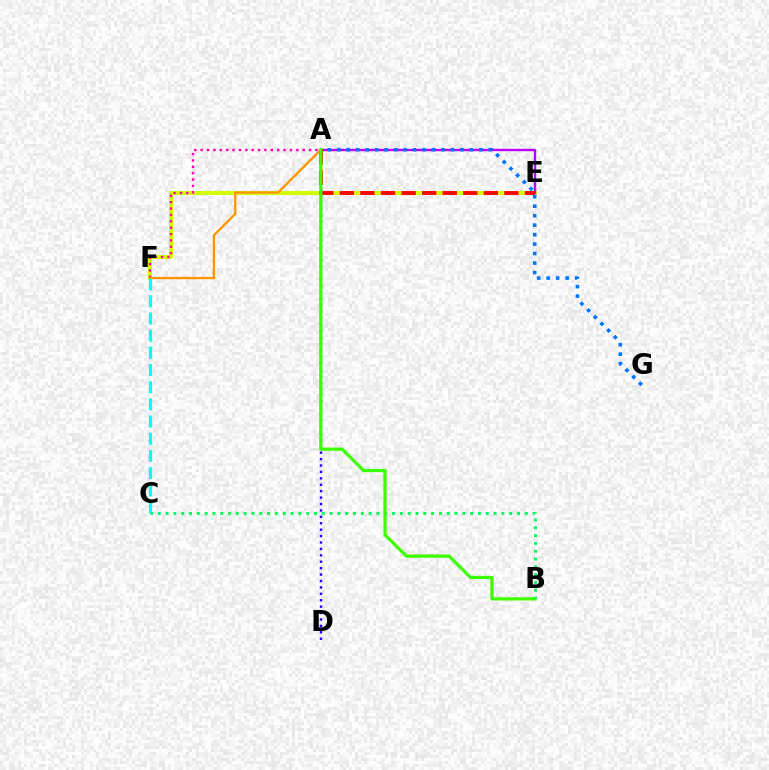{('E', 'F'): [{'color': '#d1ff00', 'line_style': 'solid', 'thickness': 2.87}], ('A', 'E'): [{'color': '#b900ff', 'line_style': 'solid', 'thickness': 1.73}, {'color': '#ff0000', 'line_style': 'dashed', 'thickness': 2.79}], ('A', 'D'): [{'color': '#2500ff', 'line_style': 'dotted', 'thickness': 1.74}], ('A', 'F'): [{'color': '#ff00ac', 'line_style': 'dotted', 'thickness': 1.73}, {'color': '#ff9400', 'line_style': 'solid', 'thickness': 1.69}], ('C', 'F'): [{'color': '#00fff6', 'line_style': 'dashed', 'thickness': 2.33}], ('A', 'G'): [{'color': '#0074ff', 'line_style': 'dotted', 'thickness': 2.57}], ('B', 'C'): [{'color': '#00ff5c', 'line_style': 'dotted', 'thickness': 2.12}], ('A', 'B'): [{'color': '#3dff00', 'line_style': 'solid', 'thickness': 2.34}]}